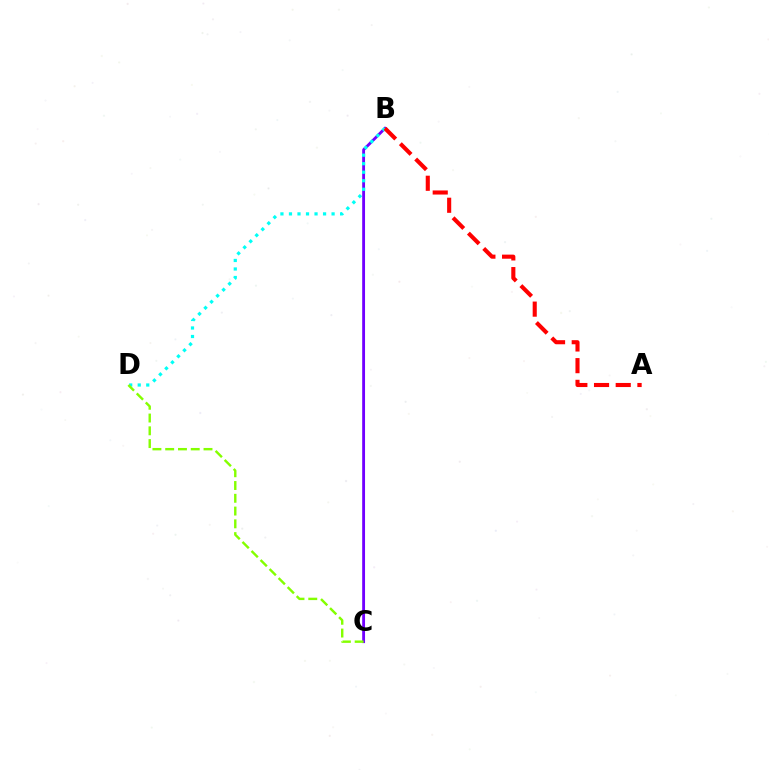{('B', 'C'): [{'color': '#7200ff', 'line_style': 'solid', 'thickness': 2.05}], ('B', 'D'): [{'color': '#00fff6', 'line_style': 'dotted', 'thickness': 2.32}], ('A', 'B'): [{'color': '#ff0000', 'line_style': 'dashed', 'thickness': 2.95}], ('C', 'D'): [{'color': '#84ff00', 'line_style': 'dashed', 'thickness': 1.74}]}